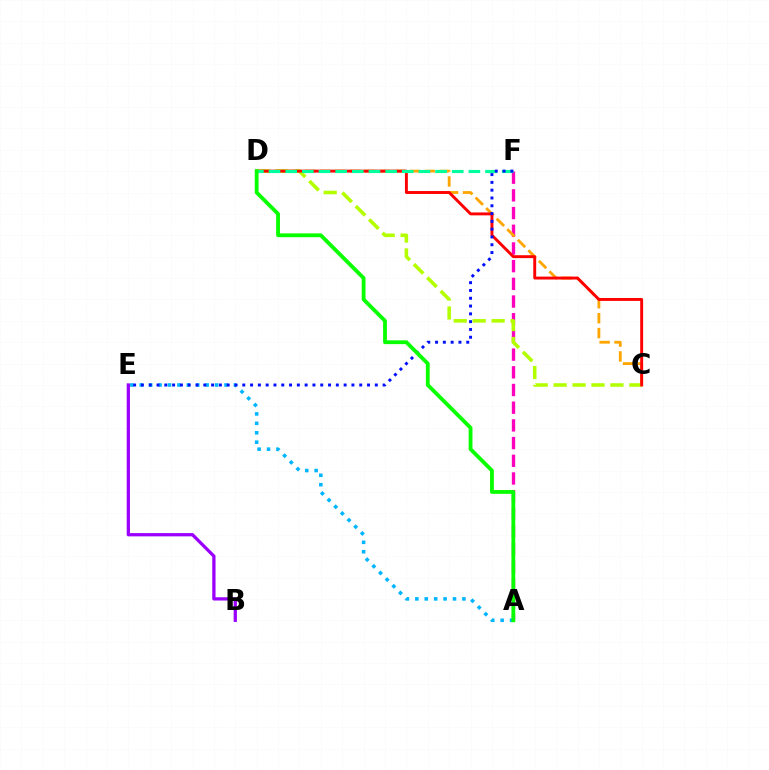{('A', 'F'): [{'color': '#ff00bd', 'line_style': 'dashed', 'thickness': 2.4}], ('A', 'E'): [{'color': '#00b5ff', 'line_style': 'dotted', 'thickness': 2.56}], ('B', 'E'): [{'color': '#9b00ff', 'line_style': 'solid', 'thickness': 2.35}], ('C', 'D'): [{'color': '#ffa500', 'line_style': 'dashed', 'thickness': 2.03}, {'color': '#b3ff00', 'line_style': 'dashed', 'thickness': 2.57}, {'color': '#ff0000', 'line_style': 'solid', 'thickness': 2.1}], ('D', 'F'): [{'color': '#00ff9d', 'line_style': 'dashed', 'thickness': 2.26}], ('E', 'F'): [{'color': '#0010ff', 'line_style': 'dotted', 'thickness': 2.12}], ('A', 'D'): [{'color': '#08ff00', 'line_style': 'solid', 'thickness': 2.74}]}